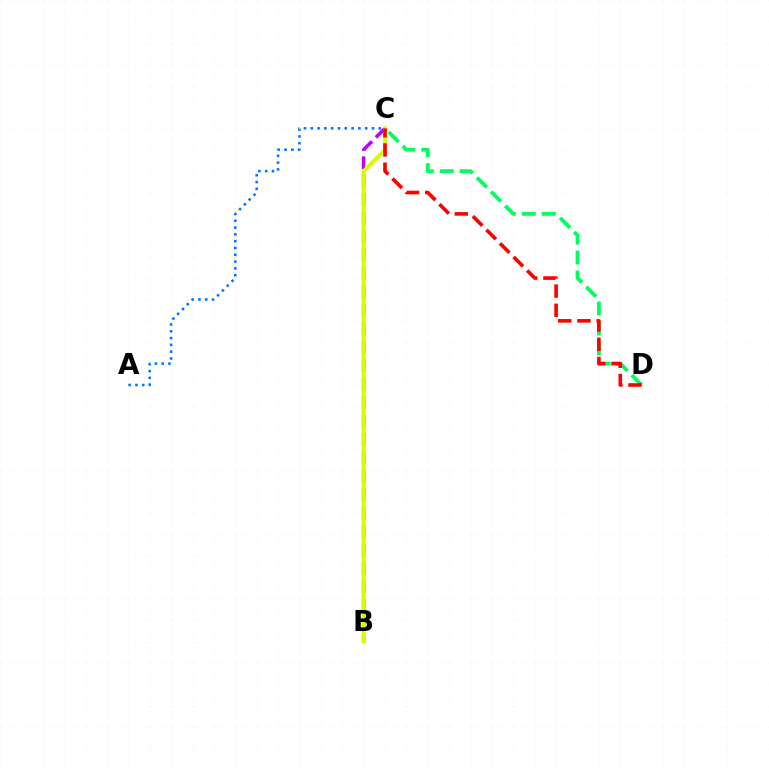{('C', 'D'): [{'color': '#00ff5c', 'line_style': 'dashed', 'thickness': 2.71}, {'color': '#ff0000', 'line_style': 'dashed', 'thickness': 2.61}], ('A', 'C'): [{'color': '#0074ff', 'line_style': 'dotted', 'thickness': 1.85}], ('B', 'C'): [{'color': '#b900ff', 'line_style': 'dashed', 'thickness': 2.51}, {'color': '#d1ff00', 'line_style': 'solid', 'thickness': 2.77}]}